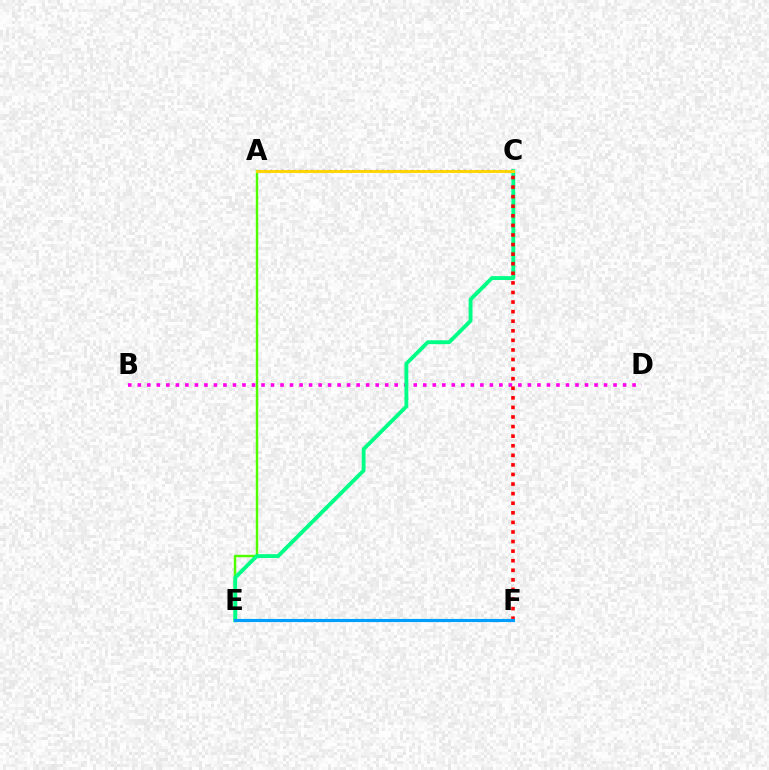{('A', 'E'): [{'color': '#4fff00', 'line_style': 'solid', 'thickness': 1.75}], ('B', 'D'): [{'color': '#ff00ed', 'line_style': 'dotted', 'thickness': 2.59}], ('A', 'C'): [{'color': '#3700ff', 'line_style': 'dotted', 'thickness': 1.6}, {'color': '#ffd500', 'line_style': 'solid', 'thickness': 2.09}], ('C', 'E'): [{'color': '#00ff86', 'line_style': 'solid', 'thickness': 2.79}], ('C', 'F'): [{'color': '#ff0000', 'line_style': 'dotted', 'thickness': 2.6}], ('E', 'F'): [{'color': '#009eff', 'line_style': 'solid', 'thickness': 2.26}]}